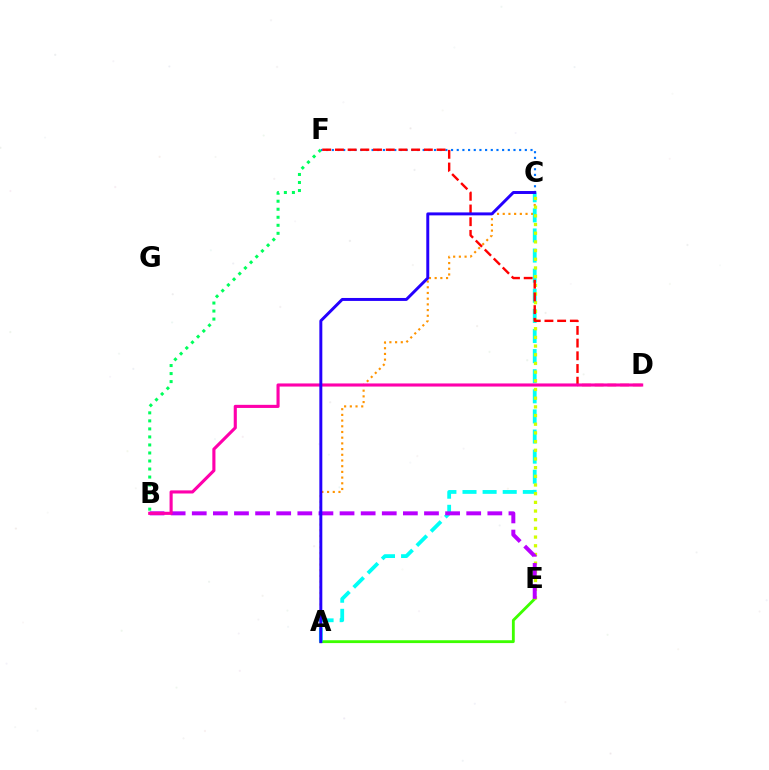{('A', 'E'): [{'color': '#3dff00', 'line_style': 'solid', 'thickness': 2.04}], ('A', 'C'): [{'color': '#ff9400', 'line_style': 'dotted', 'thickness': 1.55}, {'color': '#00fff6', 'line_style': 'dashed', 'thickness': 2.73}, {'color': '#2500ff', 'line_style': 'solid', 'thickness': 2.13}], ('B', 'F'): [{'color': '#00ff5c', 'line_style': 'dotted', 'thickness': 2.18}], ('C', 'E'): [{'color': '#d1ff00', 'line_style': 'dotted', 'thickness': 2.36}], ('B', 'E'): [{'color': '#b900ff', 'line_style': 'dashed', 'thickness': 2.87}], ('C', 'F'): [{'color': '#0074ff', 'line_style': 'dotted', 'thickness': 1.54}], ('D', 'F'): [{'color': '#ff0000', 'line_style': 'dashed', 'thickness': 1.73}], ('B', 'D'): [{'color': '#ff00ac', 'line_style': 'solid', 'thickness': 2.24}]}